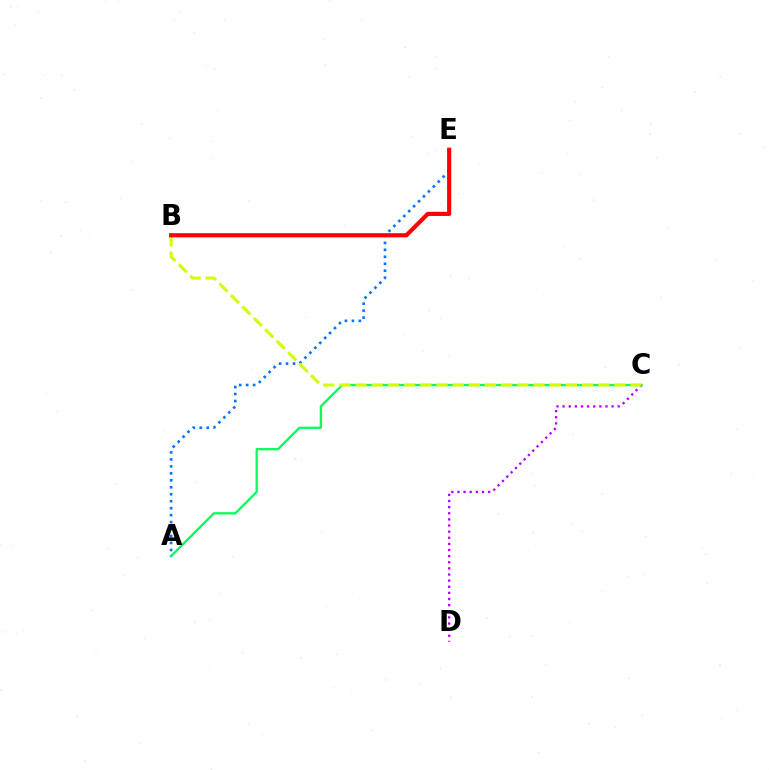{('A', 'C'): [{'color': '#00ff5c', 'line_style': 'solid', 'thickness': 1.62}], ('A', 'E'): [{'color': '#0074ff', 'line_style': 'dotted', 'thickness': 1.89}], ('C', 'D'): [{'color': '#b900ff', 'line_style': 'dotted', 'thickness': 1.66}], ('B', 'C'): [{'color': '#d1ff00', 'line_style': 'dashed', 'thickness': 2.2}], ('B', 'E'): [{'color': '#ff0000', 'line_style': 'solid', 'thickness': 2.99}]}